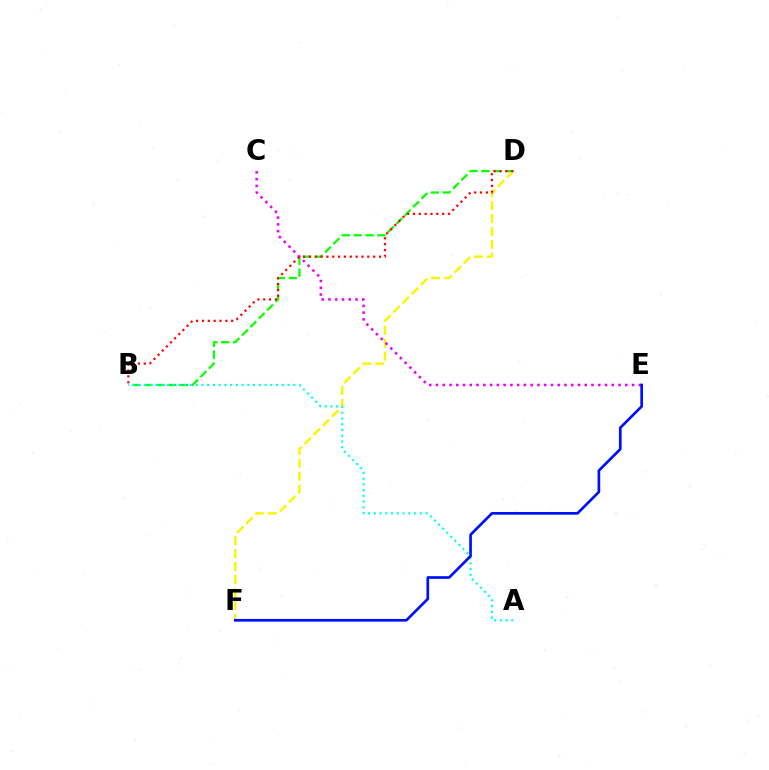{('B', 'D'): [{'color': '#08ff00', 'line_style': 'dashed', 'thickness': 1.61}, {'color': '#ff0000', 'line_style': 'dotted', 'thickness': 1.59}], ('D', 'F'): [{'color': '#fcf500', 'line_style': 'dashed', 'thickness': 1.76}], ('C', 'E'): [{'color': '#ee00ff', 'line_style': 'dotted', 'thickness': 1.84}], ('A', 'B'): [{'color': '#00fff6', 'line_style': 'dotted', 'thickness': 1.56}], ('E', 'F'): [{'color': '#0010ff', 'line_style': 'solid', 'thickness': 1.93}]}